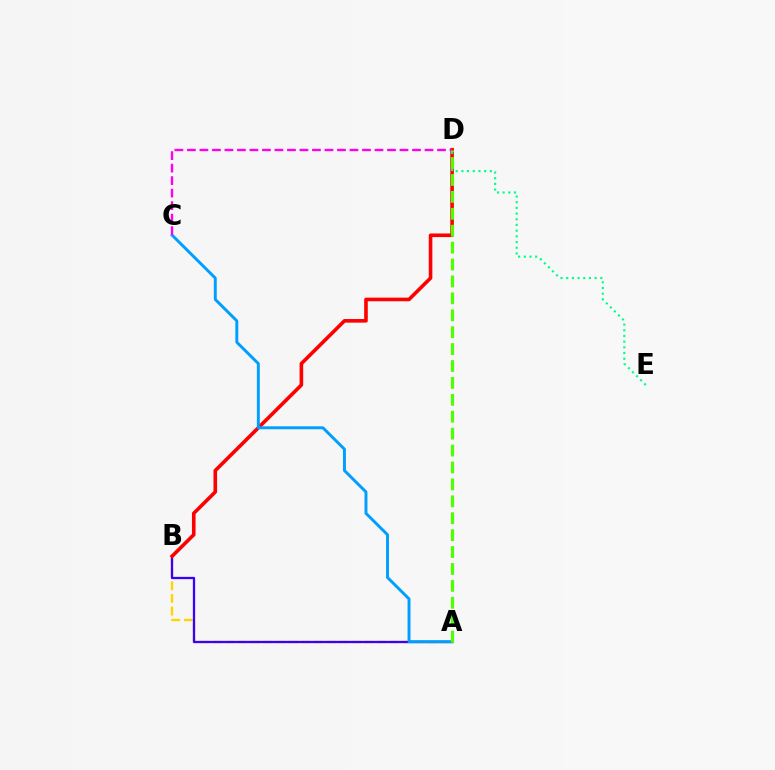{('A', 'B'): [{'color': '#ffd500', 'line_style': 'dashed', 'thickness': 1.72}, {'color': '#3700ff', 'line_style': 'solid', 'thickness': 1.64}], ('B', 'D'): [{'color': '#ff0000', 'line_style': 'solid', 'thickness': 2.6}], ('D', 'E'): [{'color': '#00ff86', 'line_style': 'dotted', 'thickness': 1.55}], ('A', 'C'): [{'color': '#009eff', 'line_style': 'solid', 'thickness': 2.11}], ('C', 'D'): [{'color': '#ff00ed', 'line_style': 'dashed', 'thickness': 1.7}], ('A', 'D'): [{'color': '#4fff00', 'line_style': 'dashed', 'thickness': 2.3}]}